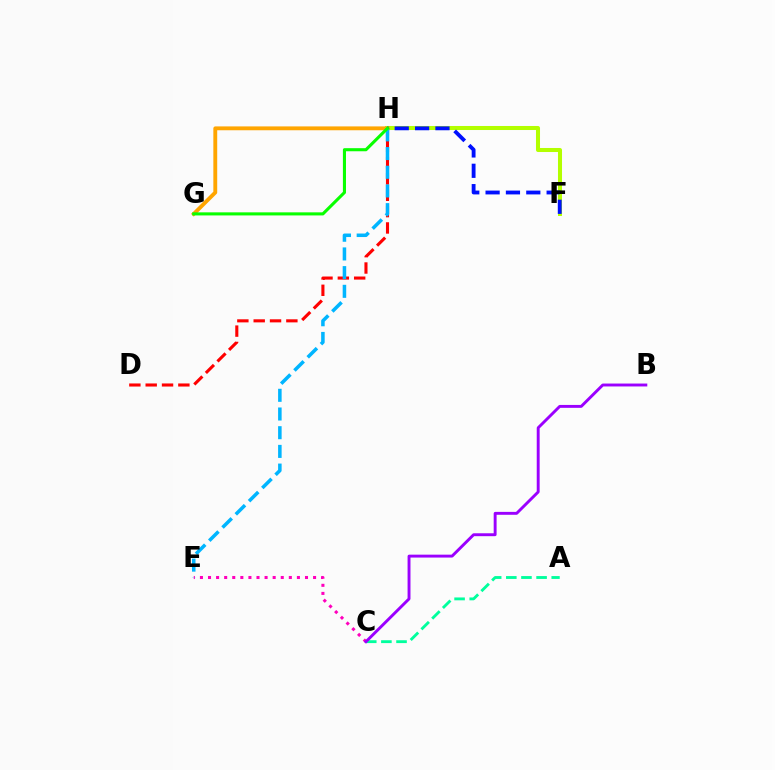{('F', 'H'): [{'color': '#b3ff00', 'line_style': 'solid', 'thickness': 2.9}, {'color': '#0010ff', 'line_style': 'dashed', 'thickness': 2.76}], ('A', 'C'): [{'color': '#00ff9d', 'line_style': 'dashed', 'thickness': 2.06}], ('G', 'H'): [{'color': '#ffa500', 'line_style': 'solid', 'thickness': 2.78}, {'color': '#08ff00', 'line_style': 'solid', 'thickness': 2.22}], ('C', 'E'): [{'color': '#ff00bd', 'line_style': 'dotted', 'thickness': 2.2}], ('B', 'C'): [{'color': '#9b00ff', 'line_style': 'solid', 'thickness': 2.09}], ('D', 'H'): [{'color': '#ff0000', 'line_style': 'dashed', 'thickness': 2.22}], ('E', 'H'): [{'color': '#00b5ff', 'line_style': 'dashed', 'thickness': 2.54}]}